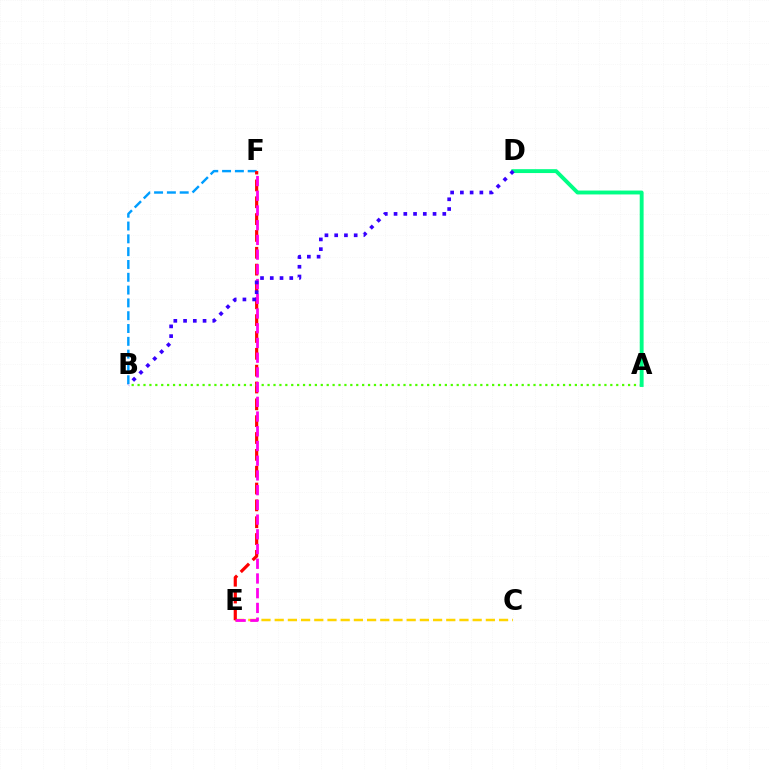{('C', 'E'): [{'color': '#ffd500', 'line_style': 'dashed', 'thickness': 1.79}], ('B', 'F'): [{'color': '#009eff', 'line_style': 'dashed', 'thickness': 1.74}], ('E', 'F'): [{'color': '#ff0000', 'line_style': 'dashed', 'thickness': 2.29}, {'color': '#ff00ed', 'line_style': 'dashed', 'thickness': 2.0}], ('A', 'B'): [{'color': '#4fff00', 'line_style': 'dotted', 'thickness': 1.61}], ('A', 'D'): [{'color': '#00ff86', 'line_style': 'solid', 'thickness': 2.8}], ('B', 'D'): [{'color': '#3700ff', 'line_style': 'dotted', 'thickness': 2.65}]}